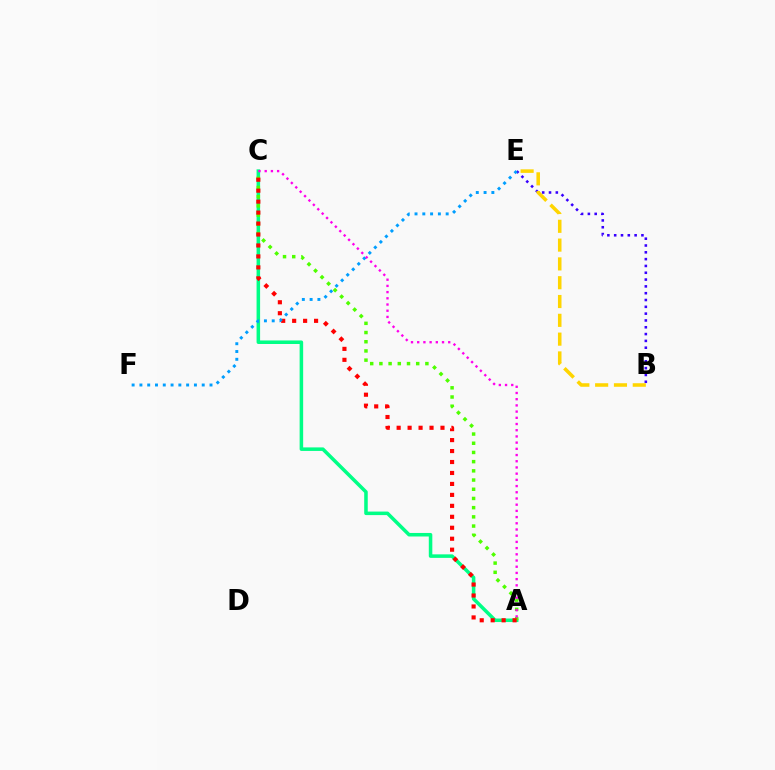{('A', 'C'): [{'color': '#00ff86', 'line_style': 'solid', 'thickness': 2.54}, {'color': '#4fff00', 'line_style': 'dotted', 'thickness': 2.5}, {'color': '#ff0000', 'line_style': 'dotted', 'thickness': 2.98}, {'color': '#ff00ed', 'line_style': 'dotted', 'thickness': 1.69}], ('B', 'E'): [{'color': '#3700ff', 'line_style': 'dotted', 'thickness': 1.85}, {'color': '#ffd500', 'line_style': 'dashed', 'thickness': 2.55}], ('E', 'F'): [{'color': '#009eff', 'line_style': 'dotted', 'thickness': 2.12}]}